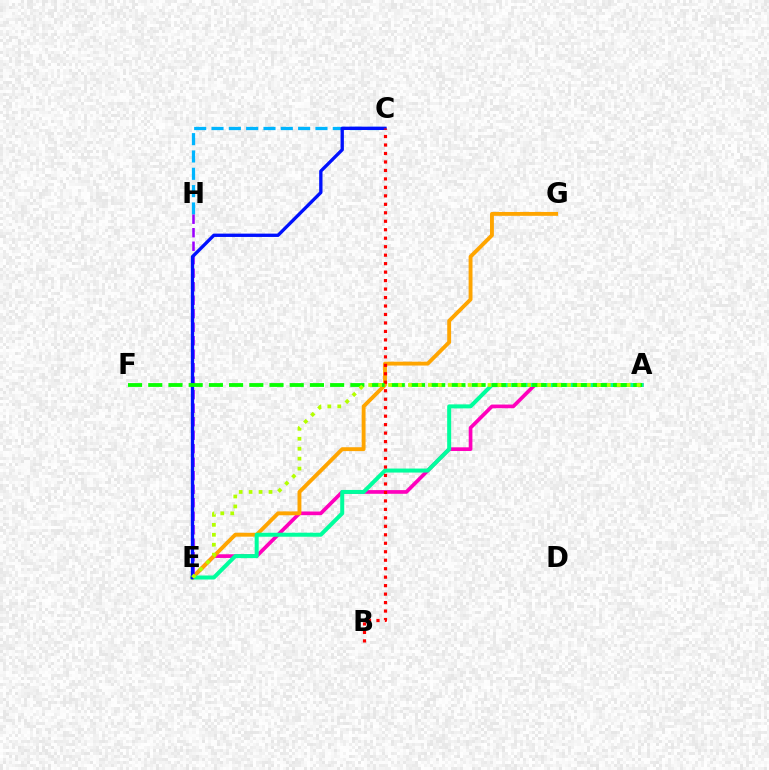{('A', 'E'): [{'color': '#ff00bd', 'line_style': 'solid', 'thickness': 2.66}, {'color': '#00ff9d', 'line_style': 'solid', 'thickness': 2.89}, {'color': '#b3ff00', 'line_style': 'dotted', 'thickness': 2.7}], ('E', 'G'): [{'color': '#ffa500', 'line_style': 'solid', 'thickness': 2.79}], ('C', 'H'): [{'color': '#00b5ff', 'line_style': 'dashed', 'thickness': 2.35}], ('E', 'H'): [{'color': '#9b00ff', 'line_style': 'dashed', 'thickness': 1.83}], ('C', 'E'): [{'color': '#0010ff', 'line_style': 'solid', 'thickness': 2.39}], ('B', 'C'): [{'color': '#ff0000', 'line_style': 'dotted', 'thickness': 2.3}], ('A', 'F'): [{'color': '#08ff00', 'line_style': 'dashed', 'thickness': 2.75}]}